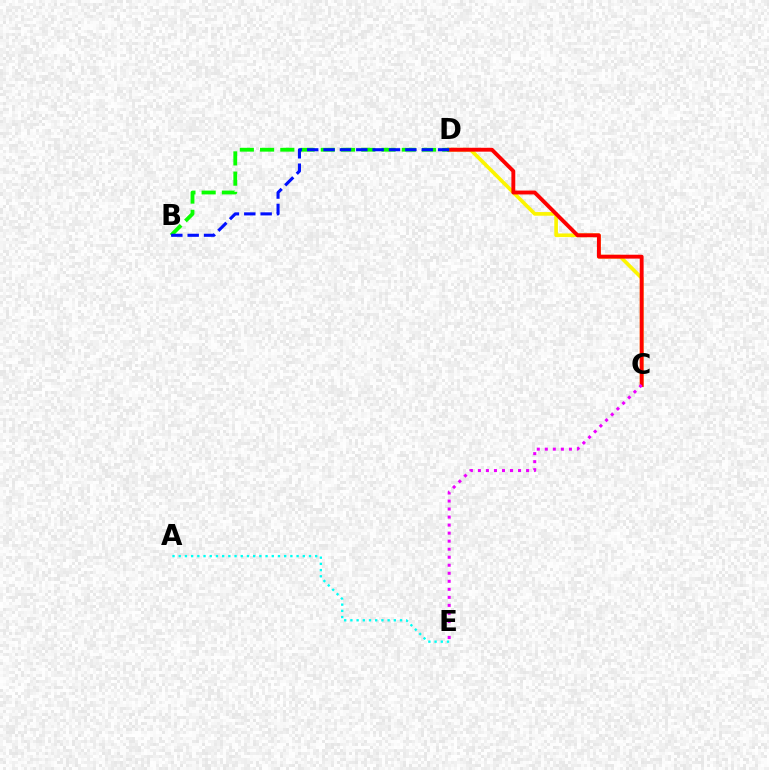{('A', 'E'): [{'color': '#00fff6', 'line_style': 'dotted', 'thickness': 1.69}], ('C', 'D'): [{'color': '#fcf500', 'line_style': 'solid', 'thickness': 2.63}, {'color': '#ff0000', 'line_style': 'solid', 'thickness': 2.79}], ('B', 'D'): [{'color': '#08ff00', 'line_style': 'dashed', 'thickness': 2.75}, {'color': '#0010ff', 'line_style': 'dashed', 'thickness': 2.22}], ('C', 'E'): [{'color': '#ee00ff', 'line_style': 'dotted', 'thickness': 2.18}]}